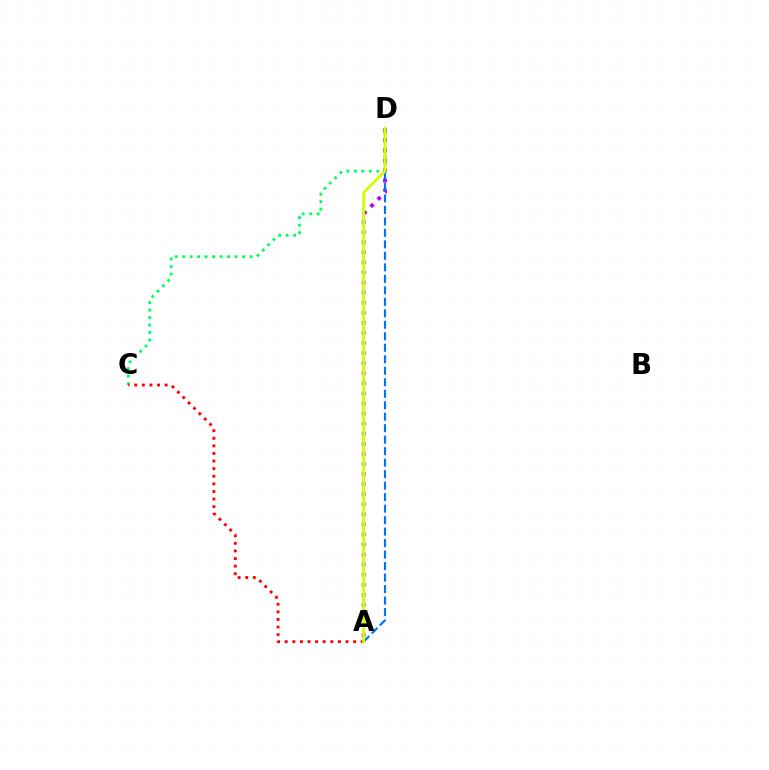{('C', 'D'): [{'color': '#00ff5c', 'line_style': 'dotted', 'thickness': 2.03}], ('A', 'D'): [{'color': '#b900ff', 'line_style': 'dotted', 'thickness': 2.74}, {'color': '#0074ff', 'line_style': 'dashed', 'thickness': 1.56}, {'color': '#d1ff00', 'line_style': 'solid', 'thickness': 2.09}], ('A', 'C'): [{'color': '#ff0000', 'line_style': 'dotted', 'thickness': 2.06}]}